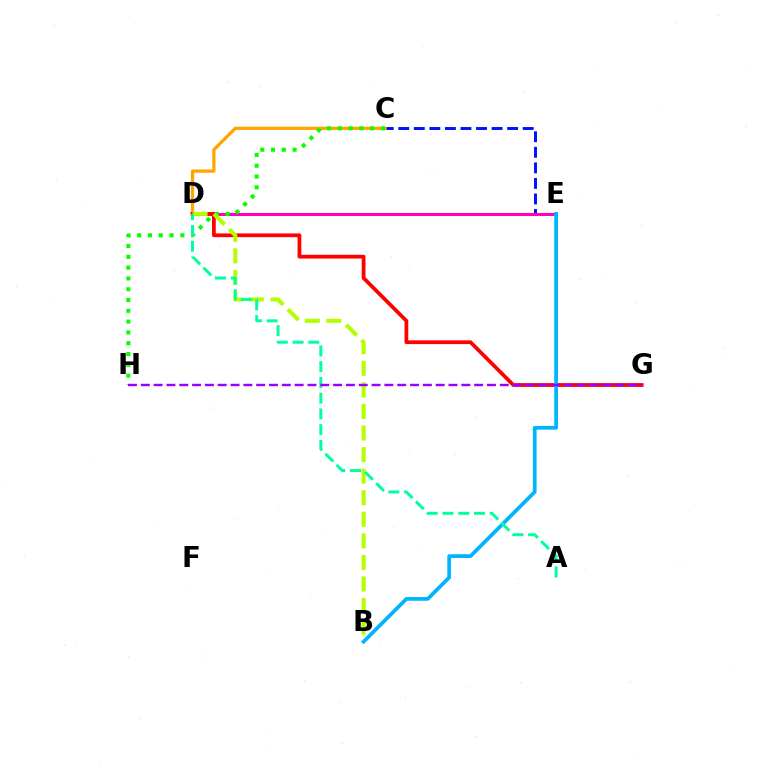{('C', 'E'): [{'color': '#0010ff', 'line_style': 'dashed', 'thickness': 2.11}], ('D', 'E'): [{'color': '#ff00bd', 'line_style': 'solid', 'thickness': 2.18}], ('C', 'D'): [{'color': '#ffa500', 'line_style': 'solid', 'thickness': 2.35}], ('C', 'H'): [{'color': '#08ff00', 'line_style': 'dotted', 'thickness': 2.93}], ('D', 'G'): [{'color': '#ff0000', 'line_style': 'solid', 'thickness': 2.7}], ('B', 'D'): [{'color': '#b3ff00', 'line_style': 'dashed', 'thickness': 2.93}], ('B', 'E'): [{'color': '#00b5ff', 'line_style': 'solid', 'thickness': 2.7}], ('A', 'D'): [{'color': '#00ff9d', 'line_style': 'dashed', 'thickness': 2.14}], ('G', 'H'): [{'color': '#9b00ff', 'line_style': 'dashed', 'thickness': 1.74}]}